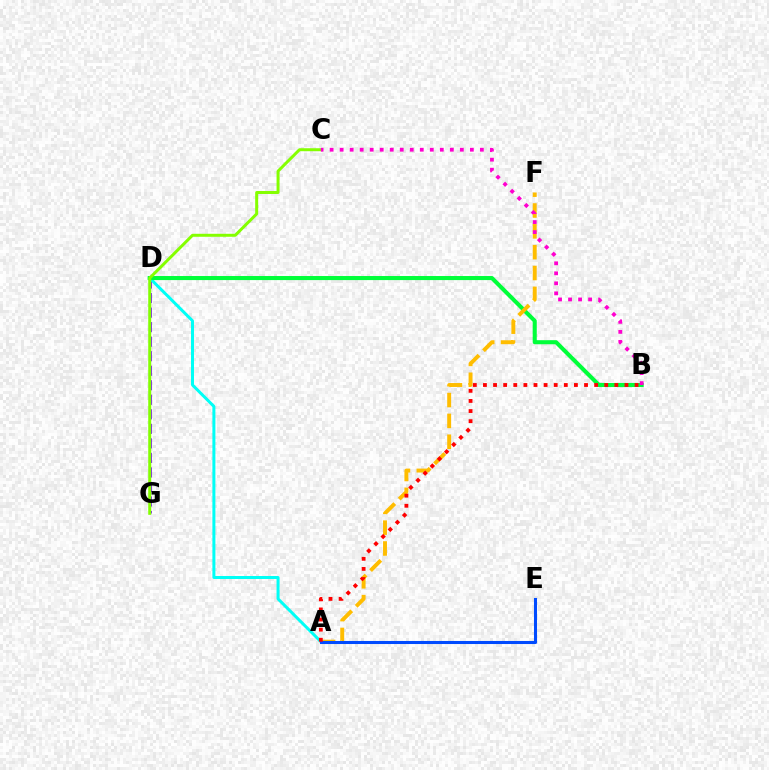{('D', 'G'): [{'color': '#7200ff', 'line_style': 'dashed', 'thickness': 1.97}], ('A', 'D'): [{'color': '#00fff6', 'line_style': 'solid', 'thickness': 2.16}], ('B', 'D'): [{'color': '#00ff39', 'line_style': 'solid', 'thickness': 2.92}], ('A', 'F'): [{'color': '#ffbd00', 'line_style': 'dashed', 'thickness': 2.83}], ('C', 'G'): [{'color': '#84ff00', 'line_style': 'solid', 'thickness': 2.15}], ('A', 'E'): [{'color': '#004bff', 'line_style': 'solid', 'thickness': 2.2}], ('B', 'C'): [{'color': '#ff00cf', 'line_style': 'dotted', 'thickness': 2.72}], ('A', 'B'): [{'color': '#ff0000', 'line_style': 'dotted', 'thickness': 2.75}]}